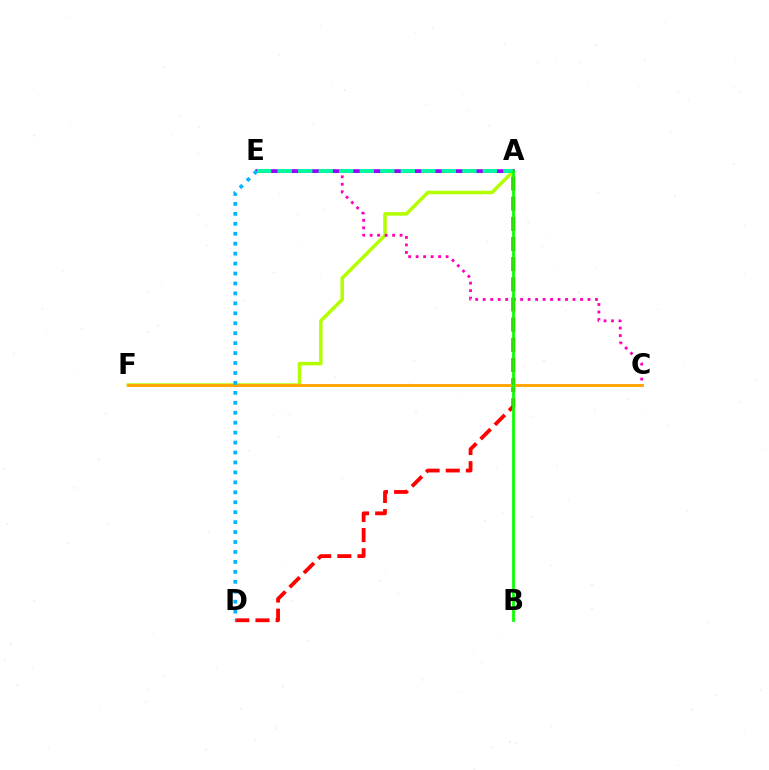{('A', 'F'): [{'color': '#b3ff00', 'line_style': 'solid', 'thickness': 2.53}], ('A', 'D'): [{'color': '#ff0000', 'line_style': 'dashed', 'thickness': 2.74}], ('A', 'E'): [{'color': '#0010ff', 'line_style': 'solid', 'thickness': 1.87}, {'color': '#9b00ff', 'line_style': 'solid', 'thickness': 2.57}, {'color': '#00ff9d', 'line_style': 'dashed', 'thickness': 2.79}], ('C', 'F'): [{'color': '#ffa500', 'line_style': 'solid', 'thickness': 2.09}], ('C', 'E'): [{'color': '#ff00bd', 'line_style': 'dotted', 'thickness': 2.03}], ('D', 'E'): [{'color': '#00b5ff', 'line_style': 'dotted', 'thickness': 2.7}], ('A', 'B'): [{'color': '#08ff00', 'line_style': 'solid', 'thickness': 1.97}]}